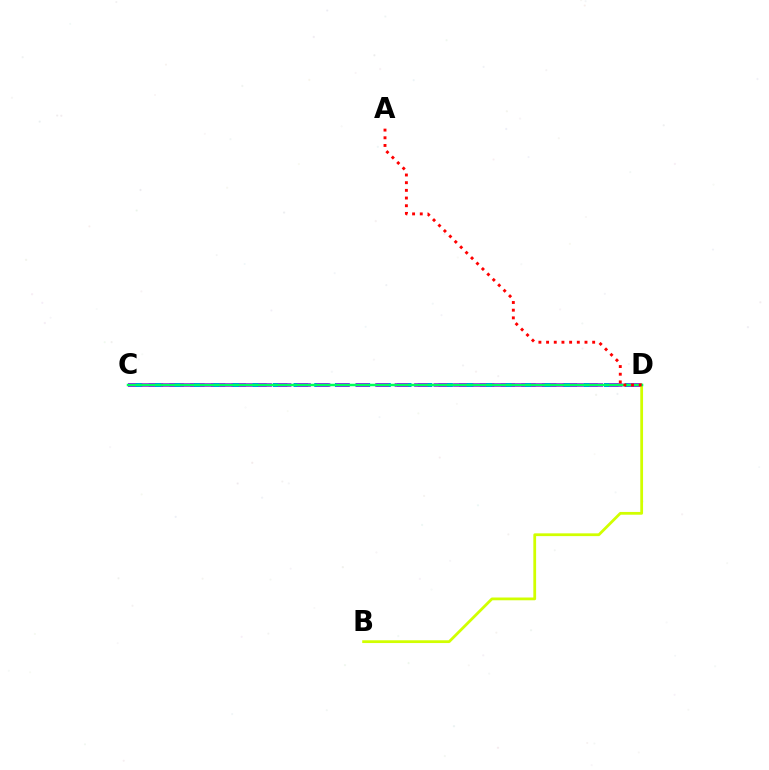{('C', 'D'): [{'color': '#0074ff', 'line_style': 'dashed', 'thickness': 2.81}, {'color': '#b900ff', 'line_style': 'dashed', 'thickness': 2.65}, {'color': '#00ff5c', 'line_style': 'solid', 'thickness': 1.78}], ('B', 'D'): [{'color': '#d1ff00', 'line_style': 'solid', 'thickness': 2.0}], ('A', 'D'): [{'color': '#ff0000', 'line_style': 'dotted', 'thickness': 2.09}]}